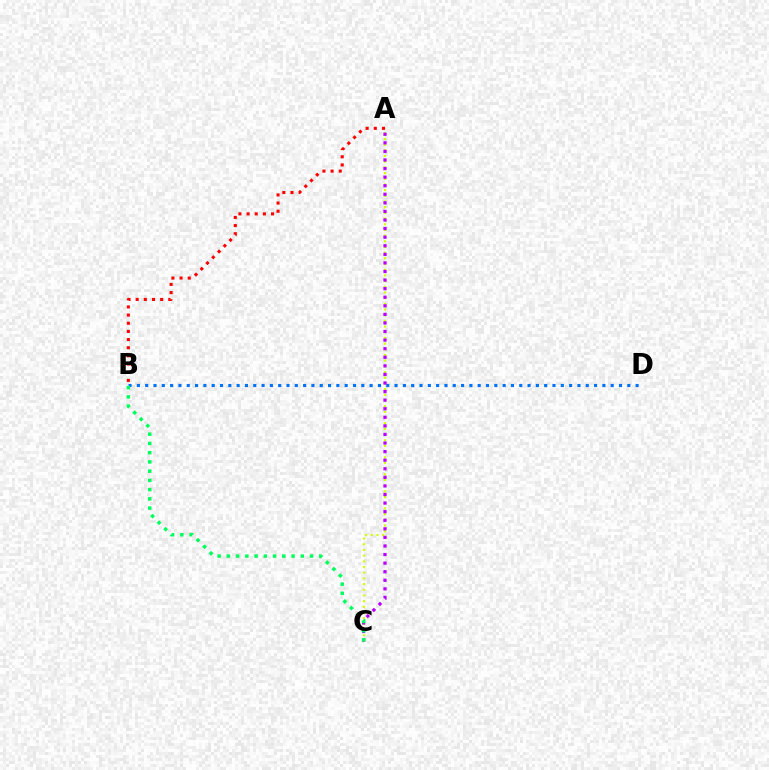{('A', 'C'): [{'color': '#d1ff00', 'line_style': 'dotted', 'thickness': 1.54}, {'color': '#b900ff', 'line_style': 'dotted', 'thickness': 2.33}], ('B', 'D'): [{'color': '#0074ff', 'line_style': 'dotted', 'thickness': 2.26}], ('A', 'B'): [{'color': '#ff0000', 'line_style': 'dotted', 'thickness': 2.22}], ('B', 'C'): [{'color': '#00ff5c', 'line_style': 'dotted', 'thickness': 2.51}]}